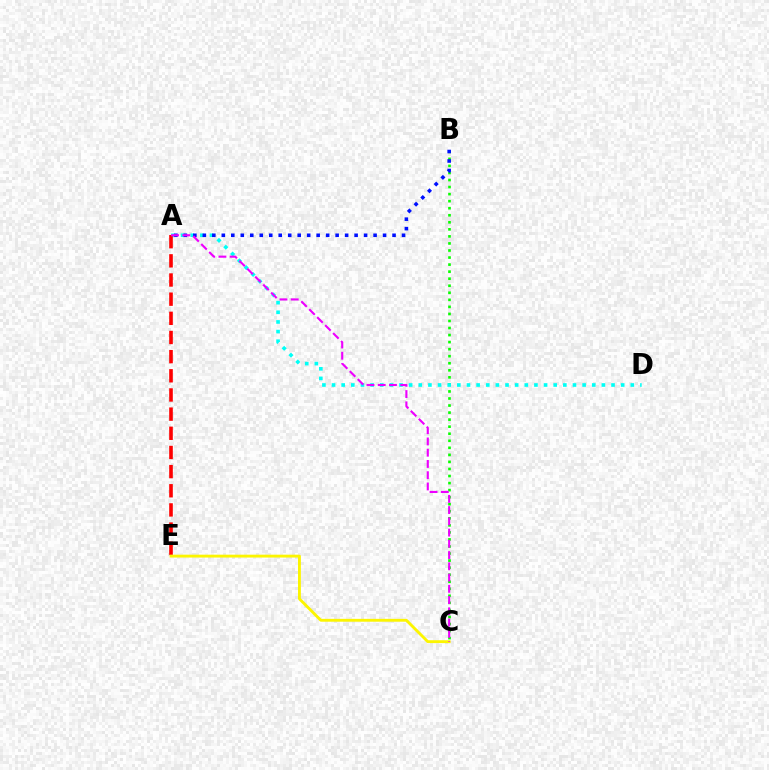{('B', 'C'): [{'color': '#08ff00', 'line_style': 'dotted', 'thickness': 1.91}], ('A', 'D'): [{'color': '#00fff6', 'line_style': 'dotted', 'thickness': 2.62}], ('A', 'B'): [{'color': '#0010ff', 'line_style': 'dotted', 'thickness': 2.58}], ('A', 'E'): [{'color': '#ff0000', 'line_style': 'dashed', 'thickness': 2.6}], ('C', 'E'): [{'color': '#fcf500', 'line_style': 'solid', 'thickness': 2.06}], ('A', 'C'): [{'color': '#ee00ff', 'line_style': 'dashed', 'thickness': 1.53}]}